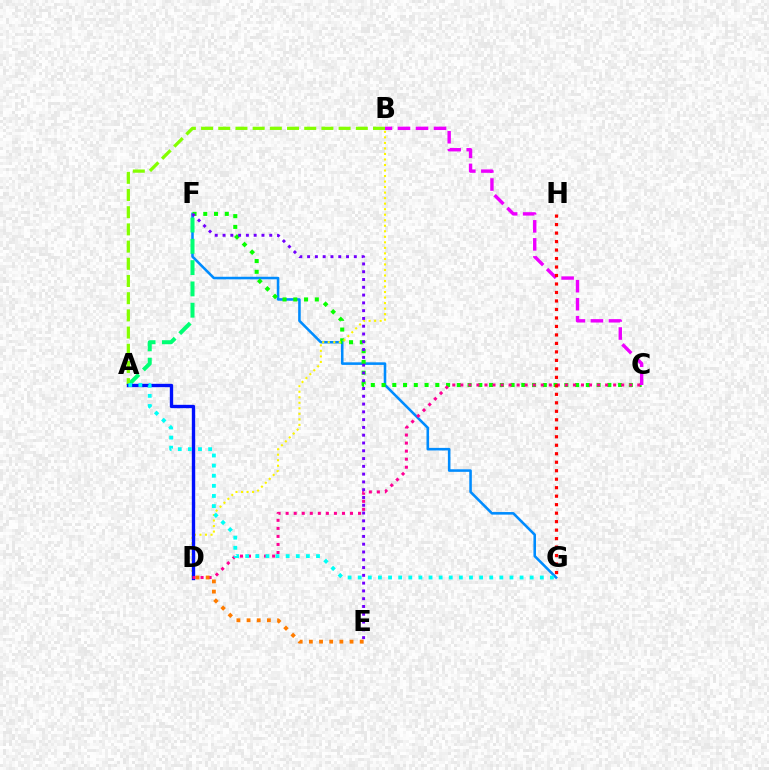{('F', 'G'): [{'color': '#008cff', 'line_style': 'solid', 'thickness': 1.85}], ('C', 'F'): [{'color': '#08ff00', 'line_style': 'dotted', 'thickness': 2.92}], ('B', 'D'): [{'color': '#fcf500', 'line_style': 'dotted', 'thickness': 1.5}], ('A', 'F'): [{'color': '#00ff74', 'line_style': 'dashed', 'thickness': 2.89}], ('A', 'B'): [{'color': '#84ff00', 'line_style': 'dashed', 'thickness': 2.34}], ('A', 'D'): [{'color': '#0010ff', 'line_style': 'solid', 'thickness': 2.42}], ('C', 'D'): [{'color': '#ff0094', 'line_style': 'dotted', 'thickness': 2.19}], ('B', 'C'): [{'color': '#ee00ff', 'line_style': 'dashed', 'thickness': 2.45}], ('E', 'F'): [{'color': '#7200ff', 'line_style': 'dotted', 'thickness': 2.12}], ('G', 'H'): [{'color': '#ff0000', 'line_style': 'dotted', 'thickness': 2.31}], ('A', 'G'): [{'color': '#00fff6', 'line_style': 'dotted', 'thickness': 2.75}], ('D', 'E'): [{'color': '#ff7c00', 'line_style': 'dotted', 'thickness': 2.76}]}